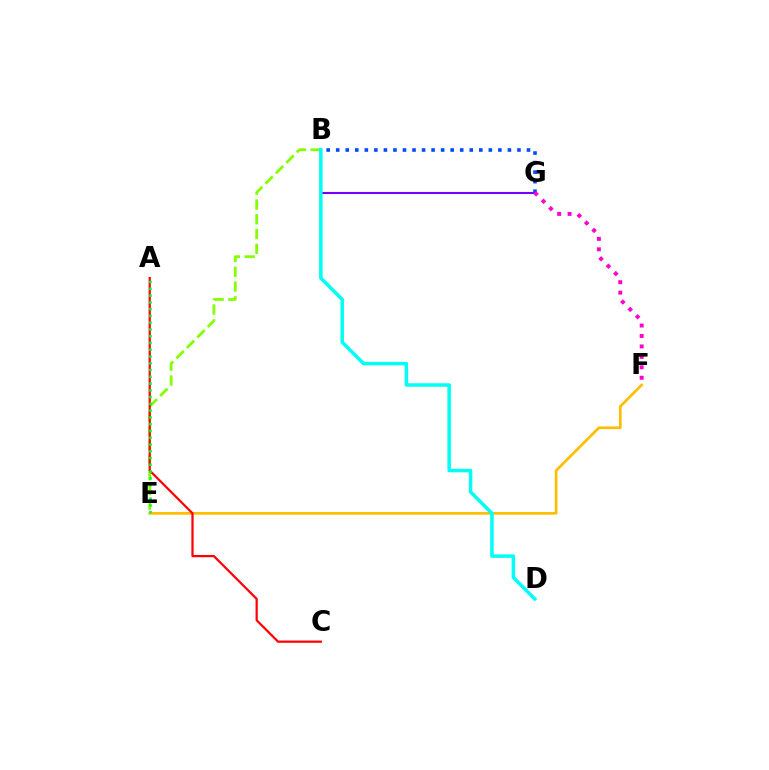{('E', 'F'): [{'color': '#ffbd00', 'line_style': 'solid', 'thickness': 1.94}], ('B', 'G'): [{'color': '#7200ff', 'line_style': 'solid', 'thickness': 1.52}, {'color': '#004bff', 'line_style': 'dotted', 'thickness': 2.59}], ('B', 'E'): [{'color': '#84ff00', 'line_style': 'dashed', 'thickness': 2.01}], ('A', 'C'): [{'color': '#ff0000', 'line_style': 'solid', 'thickness': 1.61}], ('B', 'D'): [{'color': '#00fff6', 'line_style': 'solid', 'thickness': 2.52}], ('A', 'E'): [{'color': '#00ff39', 'line_style': 'dotted', 'thickness': 1.84}], ('F', 'G'): [{'color': '#ff00cf', 'line_style': 'dotted', 'thickness': 2.84}]}